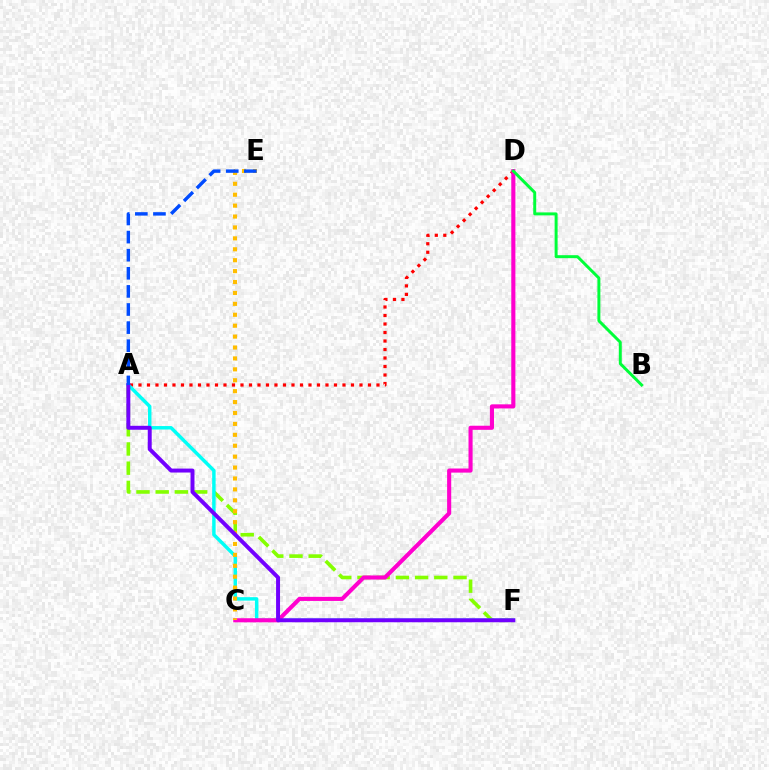{('A', 'D'): [{'color': '#ff0000', 'line_style': 'dotted', 'thickness': 2.31}], ('A', 'F'): [{'color': '#84ff00', 'line_style': 'dashed', 'thickness': 2.61}, {'color': '#00fff6', 'line_style': 'solid', 'thickness': 2.49}, {'color': '#7200ff', 'line_style': 'solid', 'thickness': 2.85}], ('C', 'D'): [{'color': '#ff00cf', 'line_style': 'solid', 'thickness': 2.95}], ('C', 'E'): [{'color': '#ffbd00', 'line_style': 'dotted', 'thickness': 2.97}], ('B', 'D'): [{'color': '#00ff39', 'line_style': 'solid', 'thickness': 2.13}], ('A', 'E'): [{'color': '#004bff', 'line_style': 'dashed', 'thickness': 2.46}]}